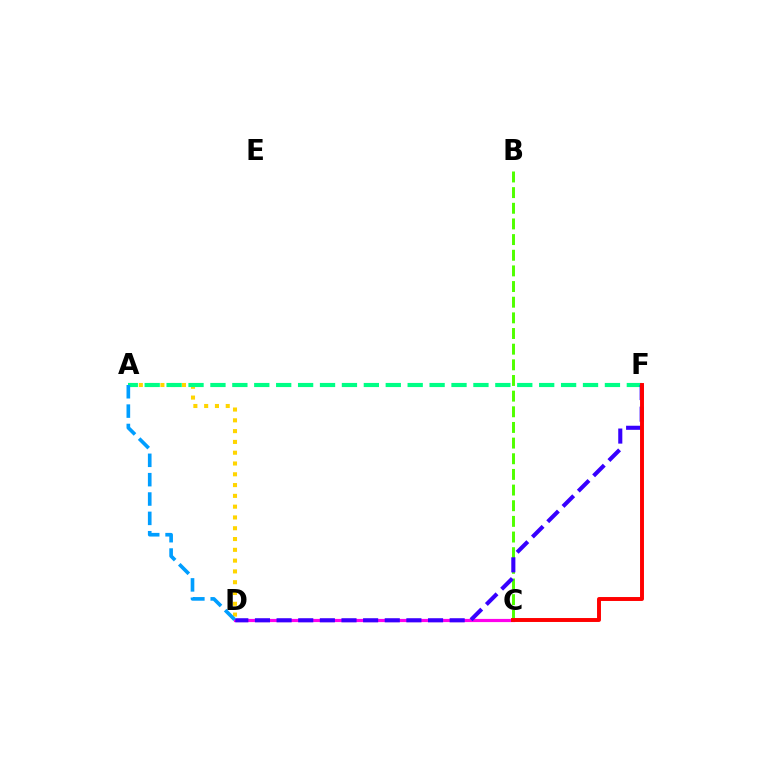{('C', 'D'): [{'color': '#ff00ed', 'line_style': 'solid', 'thickness': 2.29}], ('A', 'D'): [{'color': '#ffd500', 'line_style': 'dotted', 'thickness': 2.93}, {'color': '#009eff', 'line_style': 'dashed', 'thickness': 2.63}], ('A', 'F'): [{'color': '#00ff86', 'line_style': 'dashed', 'thickness': 2.98}], ('B', 'C'): [{'color': '#4fff00', 'line_style': 'dashed', 'thickness': 2.13}], ('D', 'F'): [{'color': '#3700ff', 'line_style': 'dashed', 'thickness': 2.94}], ('C', 'F'): [{'color': '#ff0000', 'line_style': 'solid', 'thickness': 2.83}]}